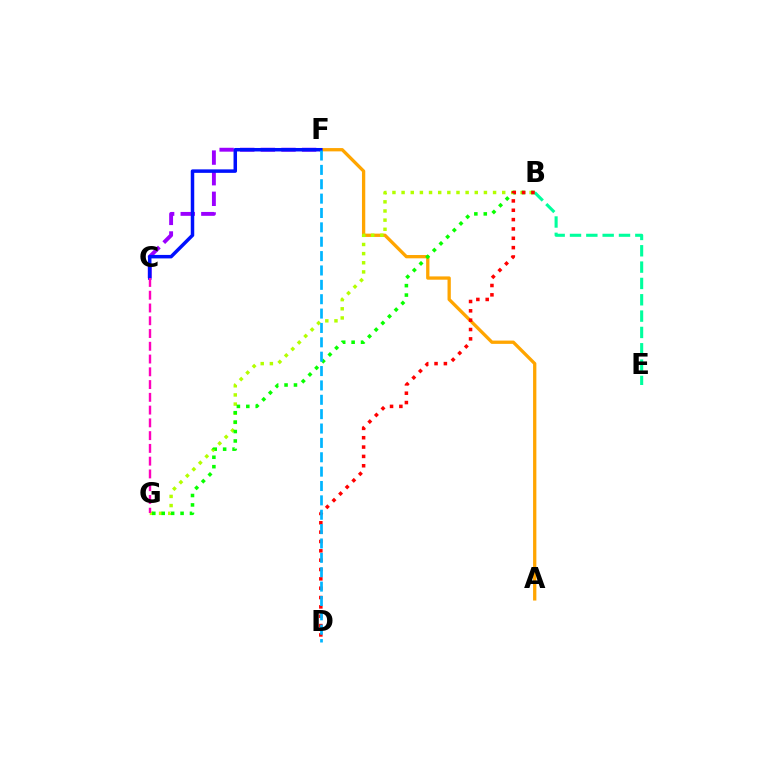{('A', 'F'): [{'color': '#ffa500', 'line_style': 'solid', 'thickness': 2.37}], ('B', 'G'): [{'color': '#b3ff00', 'line_style': 'dotted', 'thickness': 2.49}, {'color': '#08ff00', 'line_style': 'dotted', 'thickness': 2.56}], ('C', 'F'): [{'color': '#9b00ff', 'line_style': 'dashed', 'thickness': 2.8}, {'color': '#0010ff', 'line_style': 'solid', 'thickness': 2.51}], ('B', 'E'): [{'color': '#00ff9d', 'line_style': 'dashed', 'thickness': 2.22}], ('B', 'D'): [{'color': '#ff0000', 'line_style': 'dotted', 'thickness': 2.54}], ('D', 'F'): [{'color': '#00b5ff', 'line_style': 'dashed', 'thickness': 1.95}], ('C', 'G'): [{'color': '#ff00bd', 'line_style': 'dashed', 'thickness': 1.73}]}